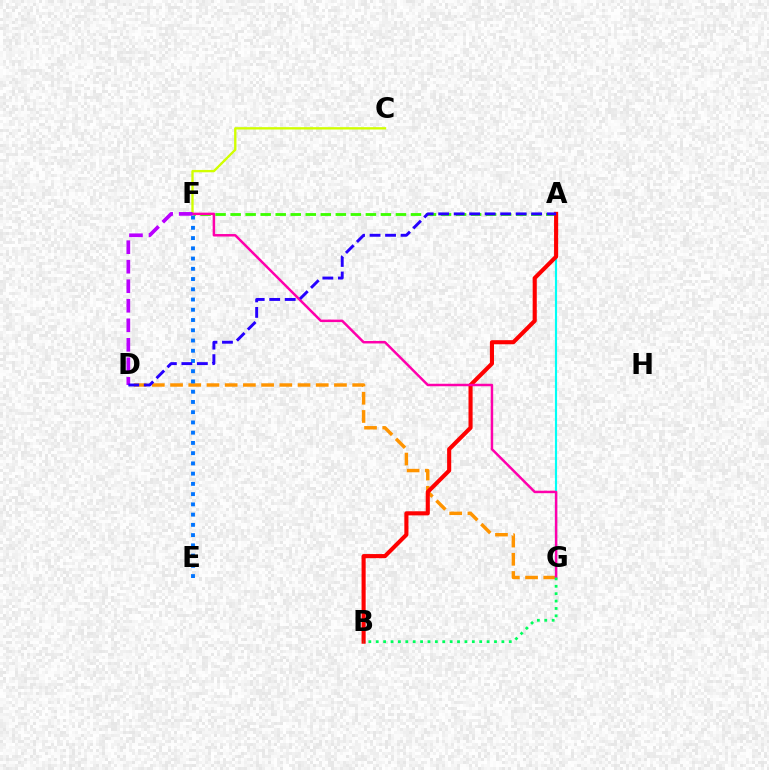{('C', 'F'): [{'color': '#d1ff00', 'line_style': 'solid', 'thickness': 1.69}], ('A', 'F'): [{'color': '#3dff00', 'line_style': 'dashed', 'thickness': 2.04}], ('D', 'G'): [{'color': '#ff9400', 'line_style': 'dashed', 'thickness': 2.47}], ('A', 'G'): [{'color': '#00fff6', 'line_style': 'solid', 'thickness': 1.55}], ('A', 'B'): [{'color': '#ff0000', 'line_style': 'solid', 'thickness': 2.95}], ('F', 'G'): [{'color': '#ff00ac', 'line_style': 'solid', 'thickness': 1.79}], ('E', 'F'): [{'color': '#0074ff', 'line_style': 'dotted', 'thickness': 2.78}], ('D', 'F'): [{'color': '#b900ff', 'line_style': 'dashed', 'thickness': 2.65}], ('B', 'G'): [{'color': '#00ff5c', 'line_style': 'dotted', 'thickness': 2.01}], ('A', 'D'): [{'color': '#2500ff', 'line_style': 'dashed', 'thickness': 2.11}]}